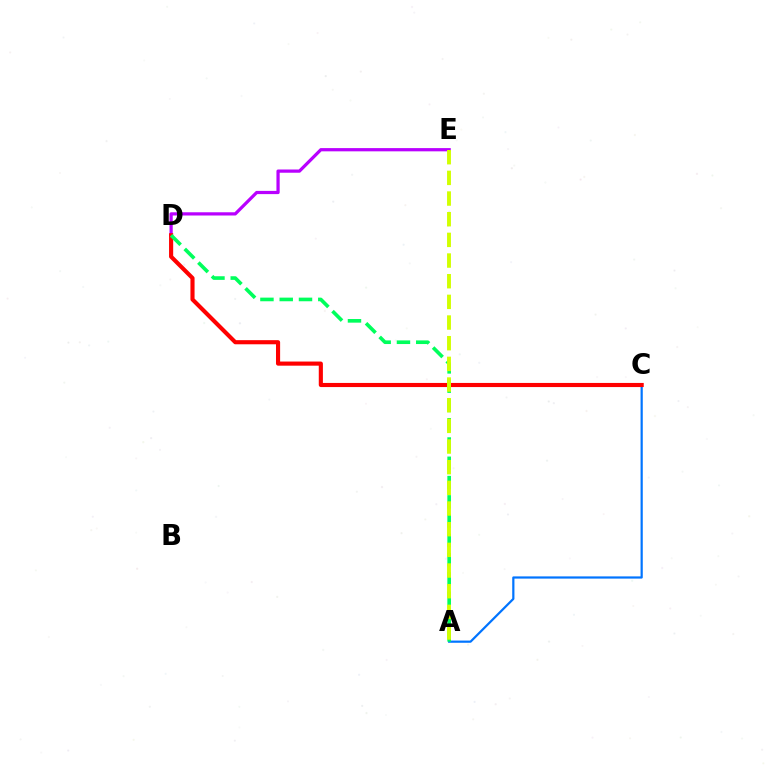{('D', 'E'): [{'color': '#b900ff', 'line_style': 'solid', 'thickness': 2.33}], ('A', 'C'): [{'color': '#0074ff', 'line_style': 'solid', 'thickness': 1.59}], ('C', 'D'): [{'color': '#ff0000', 'line_style': 'solid', 'thickness': 2.97}], ('A', 'D'): [{'color': '#00ff5c', 'line_style': 'dashed', 'thickness': 2.62}], ('A', 'E'): [{'color': '#d1ff00', 'line_style': 'dashed', 'thickness': 2.81}]}